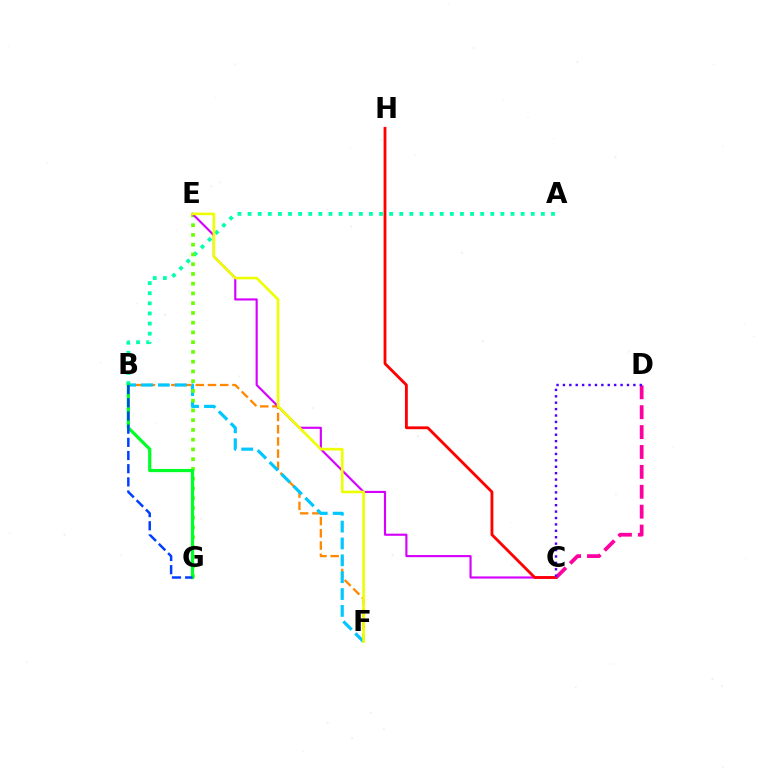{('B', 'F'): [{'color': '#ff8800', 'line_style': 'dashed', 'thickness': 1.66}, {'color': '#00c7ff', 'line_style': 'dashed', 'thickness': 2.29}], ('A', 'B'): [{'color': '#00ffaf', 'line_style': 'dotted', 'thickness': 2.75}], ('E', 'G'): [{'color': '#66ff00', 'line_style': 'dotted', 'thickness': 2.65}], ('B', 'G'): [{'color': '#00ff27', 'line_style': 'solid', 'thickness': 2.31}, {'color': '#003fff', 'line_style': 'dashed', 'thickness': 1.79}], ('C', 'E'): [{'color': '#d600ff', 'line_style': 'solid', 'thickness': 1.55}], ('C', 'H'): [{'color': '#ff0000', 'line_style': 'solid', 'thickness': 2.04}], ('C', 'D'): [{'color': '#ff00a0', 'line_style': 'dashed', 'thickness': 2.7}, {'color': '#4f00ff', 'line_style': 'dotted', 'thickness': 1.74}], ('E', 'F'): [{'color': '#eeff00', 'line_style': 'solid', 'thickness': 1.89}]}